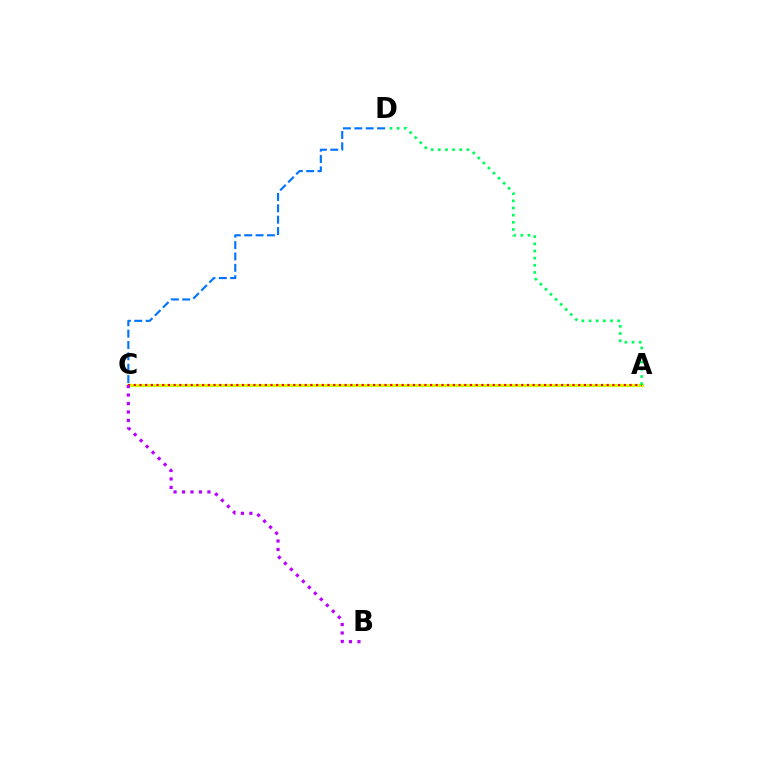{('A', 'C'): [{'color': '#d1ff00', 'line_style': 'solid', 'thickness': 2.26}, {'color': '#ff0000', 'line_style': 'dotted', 'thickness': 1.55}], ('C', 'D'): [{'color': '#0074ff', 'line_style': 'dashed', 'thickness': 1.54}], ('B', 'C'): [{'color': '#b900ff', 'line_style': 'dotted', 'thickness': 2.3}], ('A', 'D'): [{'color': '#00ff5c', 'line_style': 'dotted', 'thickness': 1.94}]}